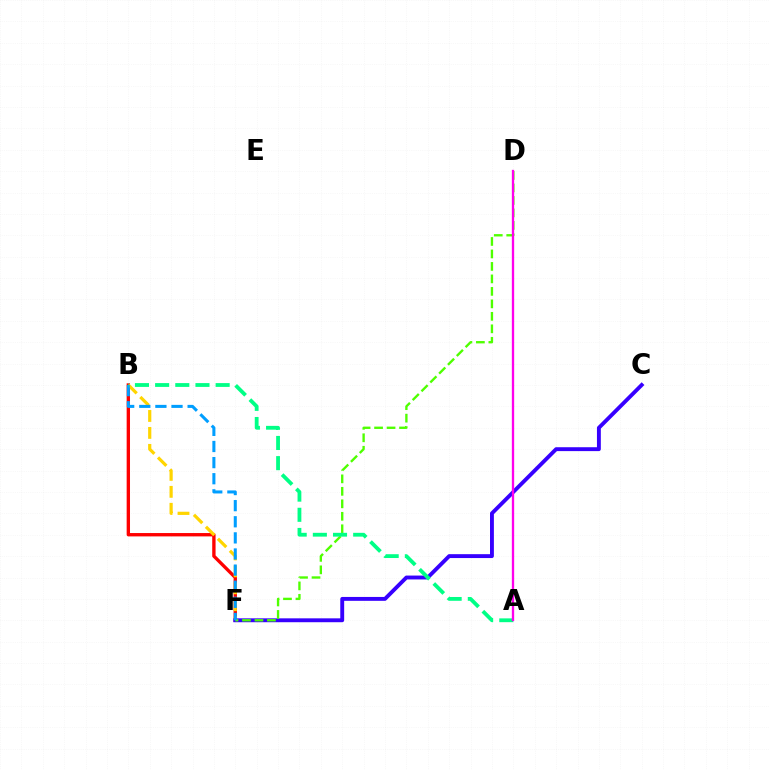{('B', 'F'): [{'color': '#ff0000', 'line_style': 'solid', 'thickness': 2.41}, {'color': '#ffd500', 'line_style': 'dashed', 'thickness': 2.3}, {'color': '#009eff', 'line_style': 'dashed', 'thickness': 2.19}], ('C', 'F'): [{'color': '#3700ff', 'line_style': 'solid', 'thickness': 2.8}], ('D', 'F'): [{'color': '#4fff00', 'line_style': 'dashed', 'thickness': 1.7}], ('A', 'B'): [{'color': '#00ff86', 'line_style': 'dashed', 'thickness': 2.74}], ('A', 'D'): [{'color': '#ff00ed', 'line_style': 'solid', 'thickness': 1.67}]}